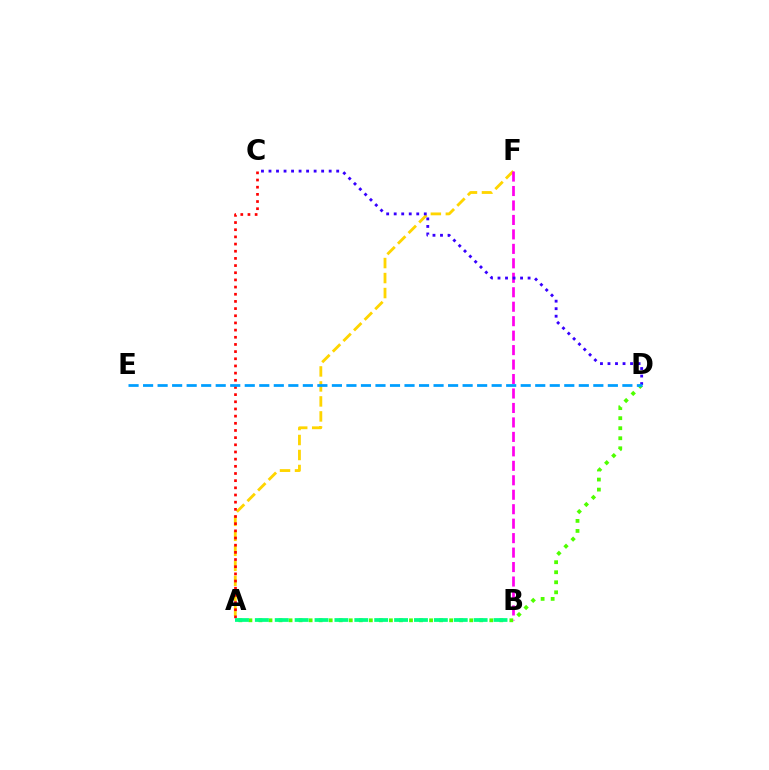{('A', 'F'): [{'color': '#ffd500', 'line_style': 'dashed', 'thickness': 2.04}], ('A', 'C'): [{'color': '#ff0000', 'line_style': 'dotted', 'thickness': 1.95}], ('B', 'F'): [{'color': '#ff00ed', 'line_style': 'dashed', 'thickness': 1.96}], ('A', 'D'): [{'color': '#4fff00', 'line_style': 'dotted', 'thickness': 2.73}], ('A', 'B'): [{'color': '#00ff86', 'line_style': 'dashed', 'thickness': 2.7}], ('C', 'D'): [{'color': '#3700ff', 'line_style': 'dotted', 'thickness': 2.04}], ('D', 'E'): [{'color': '#009eff', 'line_style': 'dashed', 'thickness': 1.97}]}